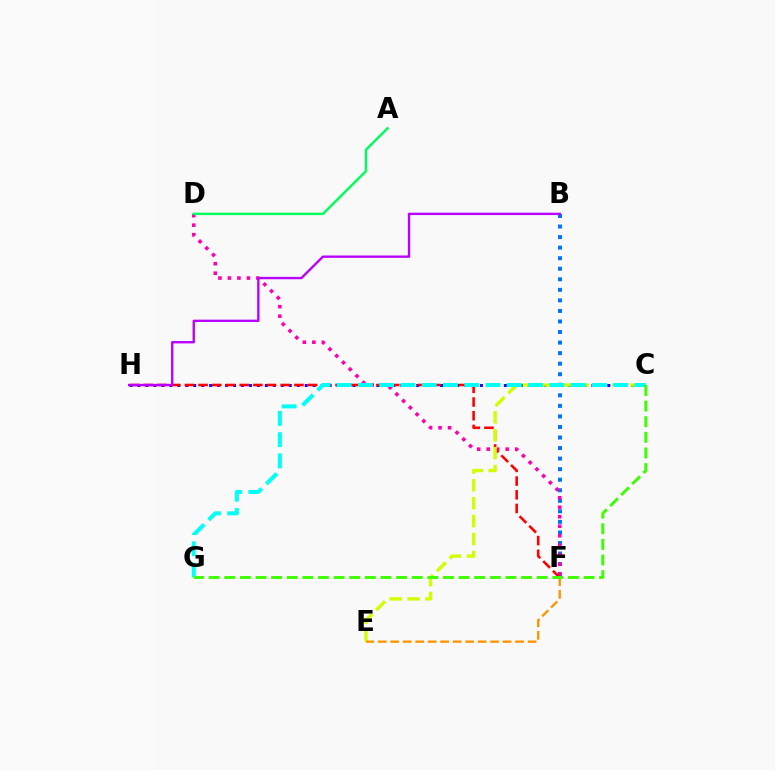{('B', 'F'): [{'color': '#0074ff', 'line_style': 'dotted', 'thickness': 2.87}], ('D', 'F'): [{'color': '#ff00ac', 'line_style': 'dotted', 'thickness': 2.58}], ('A', 'D'): [{'color': '#00ff5c', 'line_style': 'solid', 'thickness': 1.76}], ('C', 'H'): [{'color': '#2500ff', 'line_style': 'dotted', 'thickness': 2.16}], ('F', 'H'): [{'color': '#ff0000', 'line_style': 'dashed', 'thickness': 1.86}], ('C', 'E'): [{'color': '#d1ff00', 'line_style': 'dashed', 'thickness': 2.43}], ('C', 'G'): [{'color': '#00fff6', 'line_style': 'dashed', 'thickness': 2.89}, {'color': '#3dff00', 'line_style': 'dashed', 'thickness': 2.12}], ('B', 'H'): [{'color': '#b900ff', 'line_style': 'solid', 'thickness': 1.7}], ('E', 'F'): [{'color': '#ff9400', 'line_style': 'dashed', 'thickness': 1.7}]}